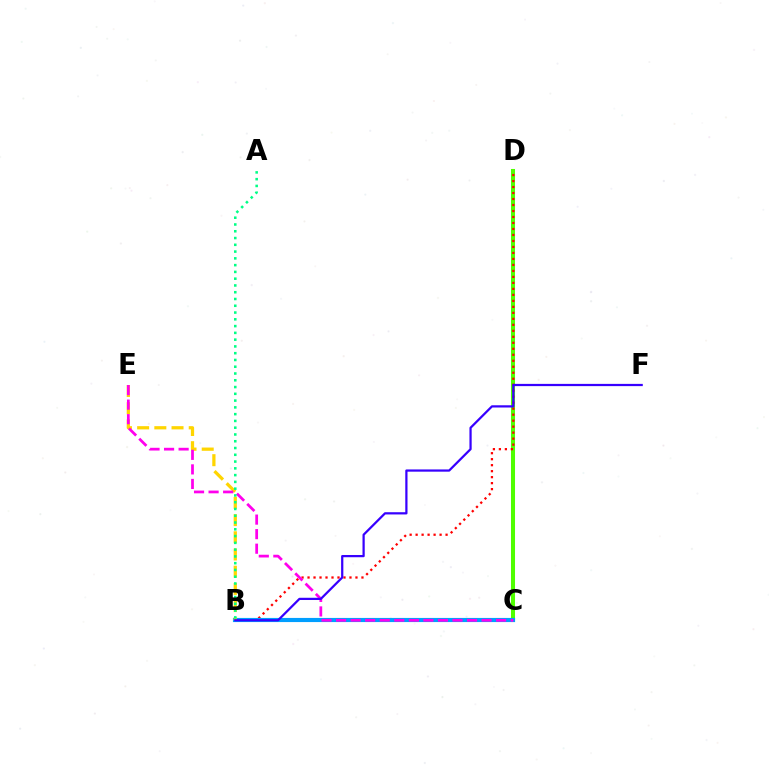{('C', 'D'): [{'color': '#4fff00', 'line_style': 'solid', 'thickness': 2.92}], ('B', 'D'): [{'color': '#ff0000', 'line_style': 'dotted', 'thickness': 1.63}], ('B', 'C'): [{'color': '#009eff', 'line_style': 'solid', 'thickness': 2.98}], ('B', 'E'): [{'color': '#ffd500', 'line_style': 'dashed', 'thickness': 2.34}], ('C', 'E'): [{'color': '#ff00ed', 'line_style': 'dashed', 'thickness': 1.98}], ('A', 'B'): [{'color': '#00ff86', 'line_style': 'dotted', 'thickness': 1.84}], ('B', 'F'): [{'color': '#3700ff', 'line_style': 'solid', 'thickness': 1.61}]}